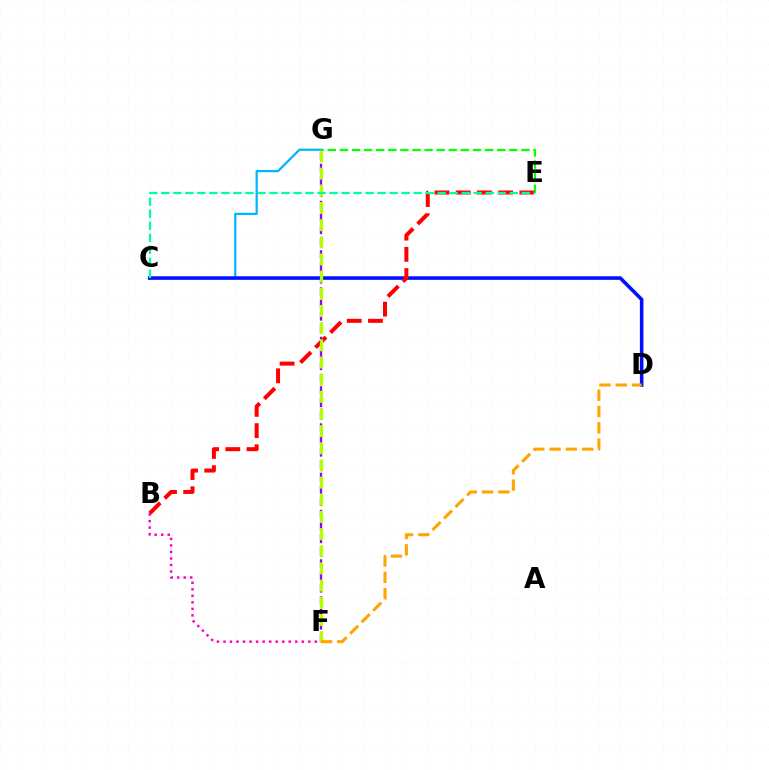{('E', 'G'): [{'color': '#08ff00', 'line_style': 'dashed', 'thickness': 1.64}], ('B', 'F'): [{'color': '#ff00bd', 'line_style': 'dotted', 'thickness': 1.77}], ('C', 'G'): [{'color': '#00b5ff', 'line_style': 'solid', 'thickness': 1.59}], ('F', 'G'): [{'color': '#9b00ff', 'line_style': 'dashed', 'thickness': 1.68}, {'color': '#b3ff00', 'line_style': 'dashed', 'thickness': 2.33}], ('C', 'D'): [{'color': '#0010ff', 'line_style': 'solid', 'thickness': 2.57}], ('B', 'E'): [{'color': '#ff0000', 'line_style': 'dashed', 'thickness': 2.88}], ('D', 'F'): [{'color': '#ffa500', 'line_style': 'dashed', 'thickness': 2.21}], ('C', 'E'): [{'color': '#00ff9d', 'line_style': 'dashed', 'thickness': 1.63}]}